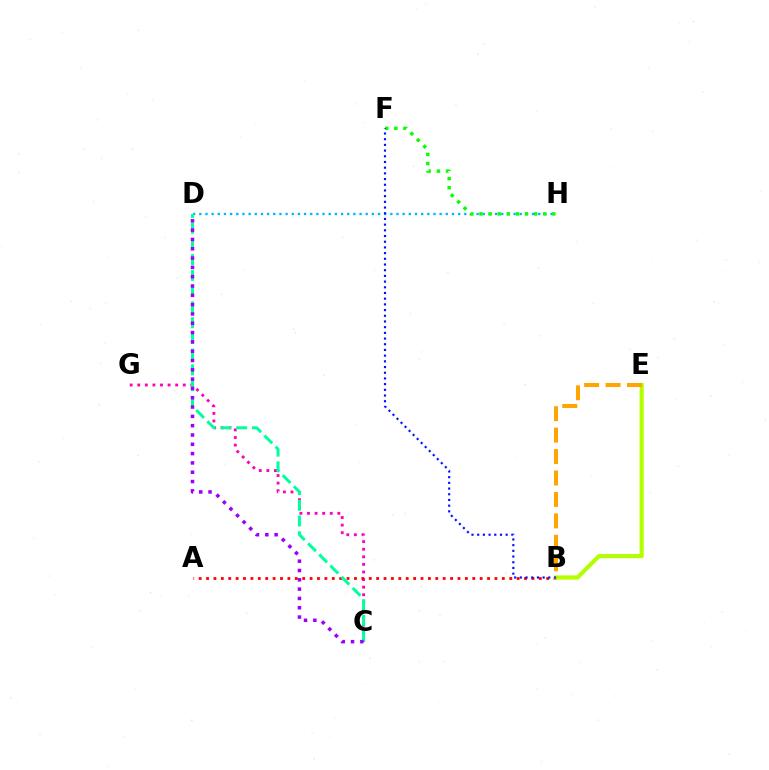{('D', 'H'): [{'color': '#00b5ff', 'line_style': 'dotted', 'thickness': 1.67}], ('F', 'H'): [{'color': '#08ff00', 'line_style': 'dotted', 'thickness': 2.47}], ('C', 'G'): [{'color': '#ff00bd', 'line_style': 'dotted', 'thickness': 2.06}], ('A', 'B'): [{'color': '#ff0000', 'line_style': 'dotted', 'thickness': 2.01}], ('C', 'D'): [{'color': '#00ff9d', 'line_style': 'dashed', 'thickness': 2.14}, {'color': '#9b00ff', 'line_style': 'dotted', 'thickness': 2.53}], ('B', 'E'): [{'color': '#b3ff00', 'line_style': 'solid', 'thickness': 2.98}, {'color': '#ffa500', 'line_style': 'dashed', 'thickness': 2.91}], ('B', 'F'): [{'color': '#0010ff', 'line_style': 'dotted', 'thickness': 1.55}]}